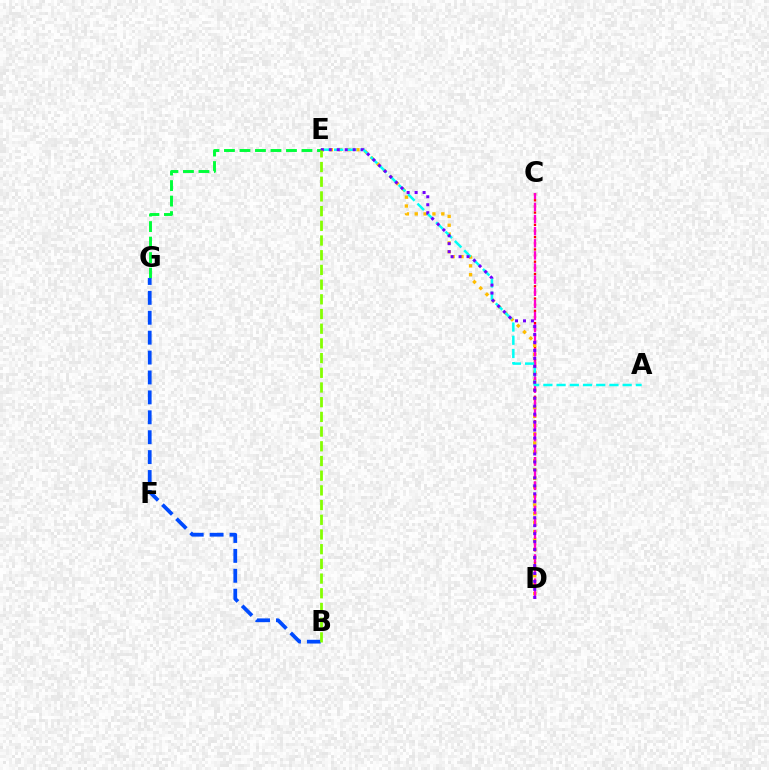{('C', 'D'): [{'color': '#ff0000', 'line_style': 'dotted', 'thickness': 1.67}, {'color': '#ff00cf', 'line_style': 'dashed', 'thickness': 1.65}], ('D', 'E'): [{'color': '#ffbd00', 'line_style': 'dotted', 'thickness': 2.41}, {'color': '#7200ff', 'line_style': 'dotted', 'thickness': 2.16}], ('A', 'E'): [{'color': '#00fff6', 'line_style': 'dashed', 'thickness': 1.8}], ('E', 'G'): [{'color': '#00ff39', 'line_style': 'dashed', 'thickness': 2.11}], ('B', 'G'): [{'color': '#004bff', 'line_style': 'dashed', 'thickness': 2.7}], ('B', 'E'): [{'color': '#84ff00', 'line_style': 'dashed', 'thickness': 2.0}]}